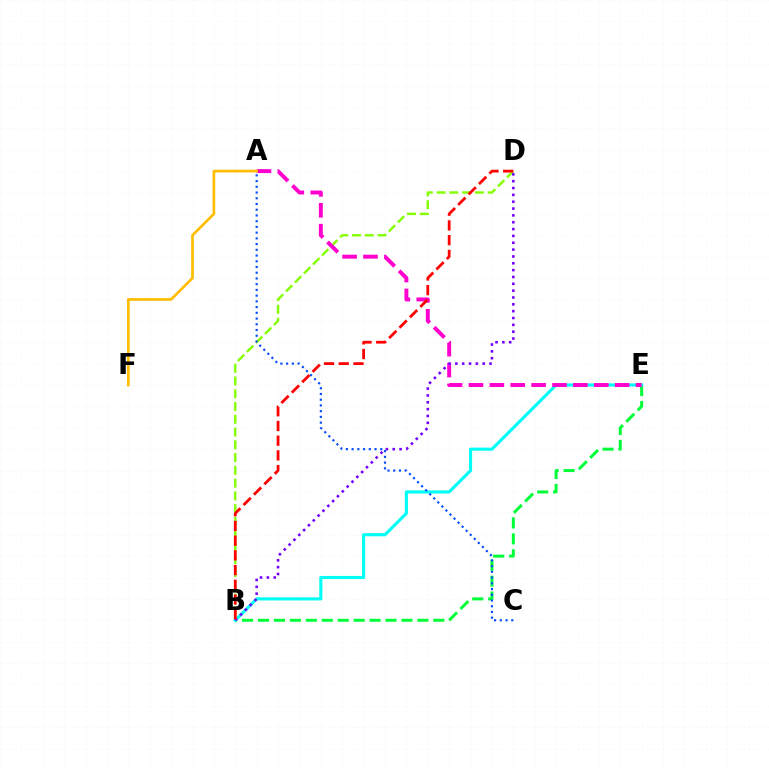{('B', 'D'): [{'color': '#84ff00', 'line_style': 'dashed', 'thickness': 1.73}, {'color': '#7200ff', 'line_style': 'dotted', 'thickness': 1.86}, {'color': '#ff0000', 'line_style': 'dashed', 'thickness': 2.0}], ('B', 'E'): [{'color': '#00ff39', 'line_style': 'dashed', 'thickness': 2.16}, {'color': '#00fff6', 'line_style': 'solid', 'thickness': 2.24}], ('A', 'E'): [{'color': '#ff00cf', 'line_style': 'dashed', 'thickness': 2.84}], ('A', 'F'): [{'color': '#ffbd00', 'line_style': 'solid', 'thickness': 1.94}], ('A', 'C'): [{'color': '#004bff', 'line_style': 'dotted', 'thickness': 1.56}]}